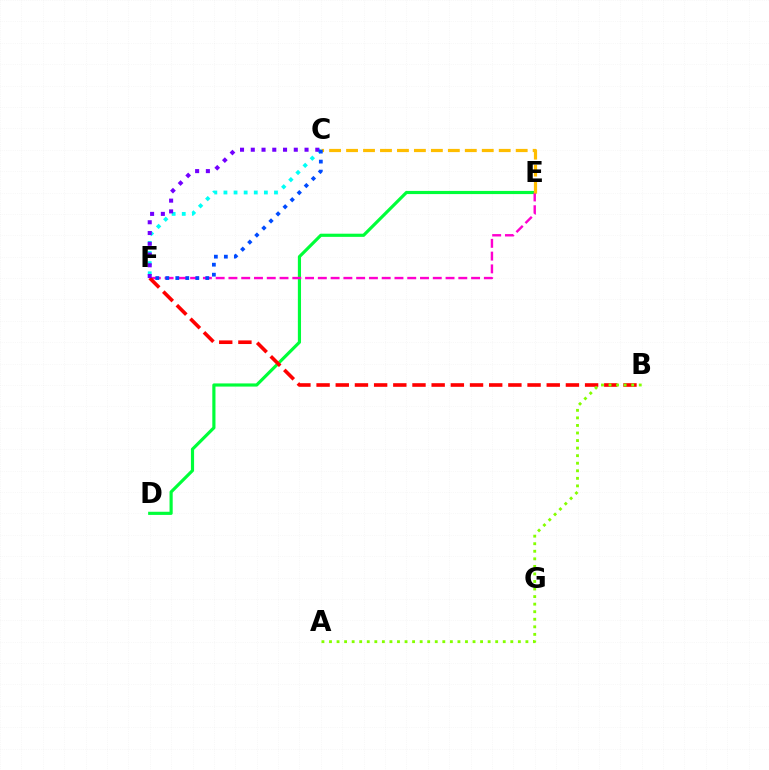{('D', 'E'): [{'color': '#00ff39', 'line_style': 'solid', 'thickness': 2.28}], ('E', 'F'): [{'color': '#ff00cf', 'line_style': 'dashed', 'thickness': 1.73}], ('C', 'E'): [{'color': '#ffbd00', 'line_style': 'dashed', 'thickness': 2.3}], ('C', 'F'): [{'color': '#00fff6', 'line_style': 'dotted', 'thickness': 2.75}, {'color': '#7200ff', 'line_style': 'dotted', 'thickness': 2.92}, {'color': '#004bff', 'line_style': 'dotted', 'thickness': 2.72}], ('B', 'F'): [{'color': '#ff0000', 'line_style': 'dashed', 'thickness': 2.61}], ('A', 'B'): [{'color': '#84ff00', 'line_style': 'dotted', 'thickness': 2.05}]}